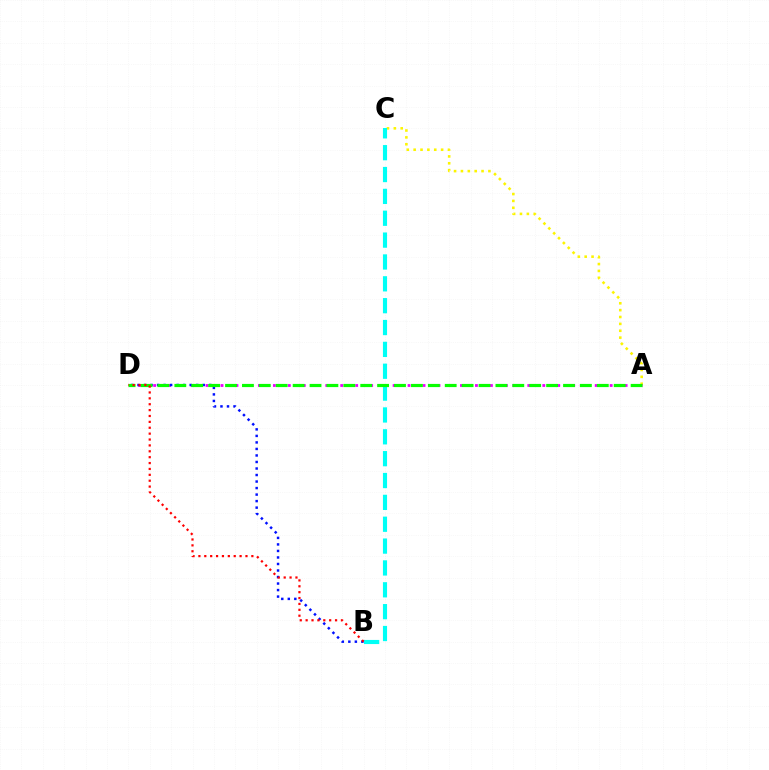{('A', 'C'): [{'color': '#fcf500', 'line_style': 'dotted', 'thickness': 1.87}], ('B', 'C'): [{'color': '#00fff6', 'line_style': 'dashed', 'thickness': 2.97}], ('A', 'D'): [{'color': '#ee00ff', 'line_style': 'dotted', 'thickness': 2.03}, {'color': '#08ff00', 'line_style': 'dashed', 'thickness': 2.3}], ('B', 'D'): [{'color': '#0010ff', 'line_style': 'dotted', 'thickness': 1.77}, {'color': '#ff0000', 'line_style': 'dotted', 'thickness': 1.6}]}